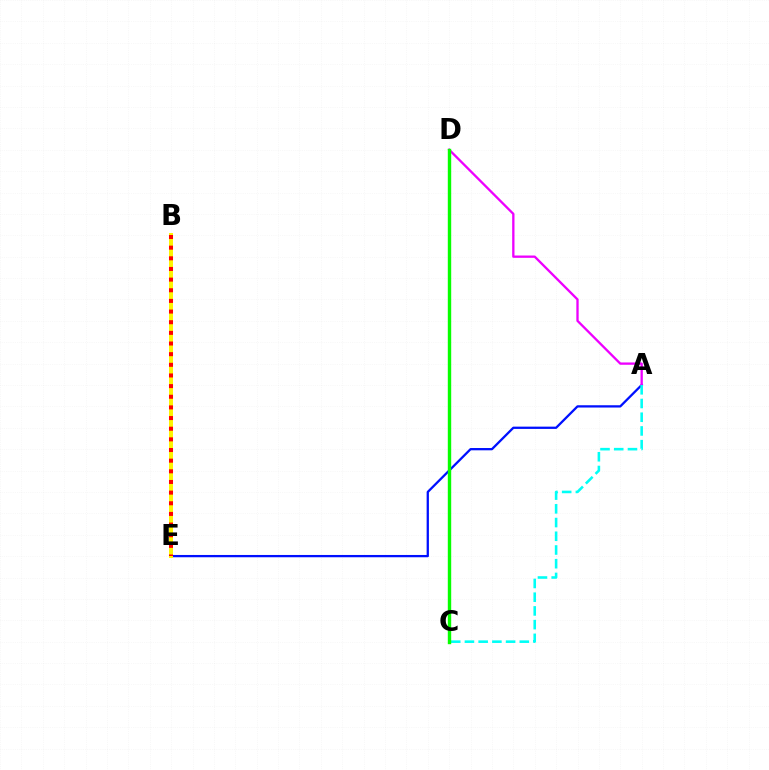{('A', 'E'): [{'color': '#0010ff', 'line_style': 'solid', 'thickness': 1.64}], ('A', 'D'): [{'color': '#ee00ff', 'line_style': 'solid', 'thickness': 1.66}], ('A', 'C'): [{'color': '#00fff6', 'line_style': 'dashed', 'thickness': 1.86}], ('C', 'D'): [{'color': '#08ff00', 'line_style': 'solid', 'thickness': 2.45}], ('B', 'E'): [{'color': '#fcf500', 'line_style': 'solid', 'thickness': 2.86}, {'color': '#ff0000', 'line_style': 'dotted', 'thickness': 2.89}]}